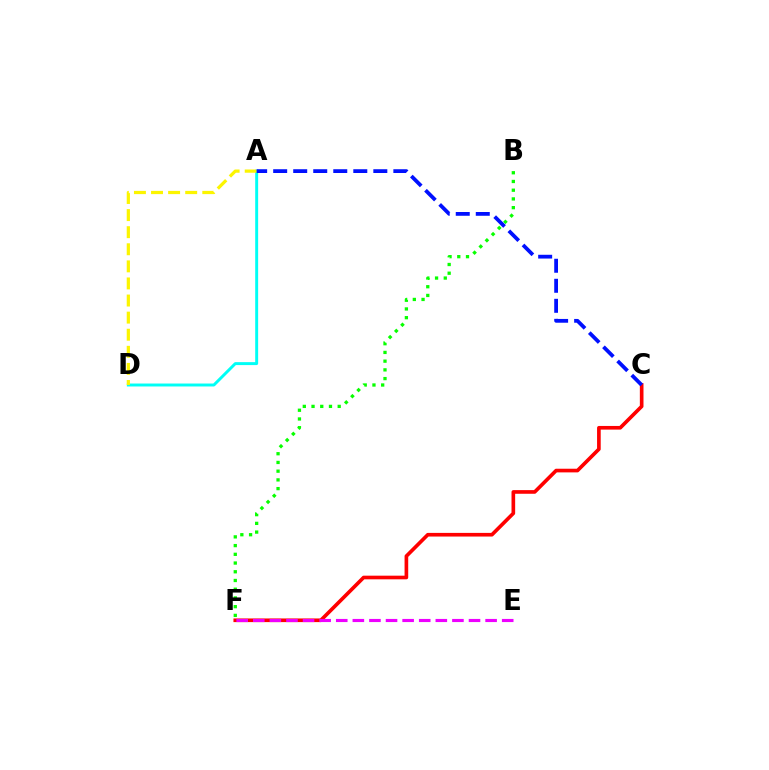{('A', 'D'): [{'color': '#00fff6', 'line_style': 'solid', 'thickness': 2.12}, {'color': '#fcf500', 'line_style': 'dashed', 'thickness': 2.32}], ('B', 'F'): [{'color': '#08ff00', 'line_style': 'dotted', 'thickness': 2.37}], ('C', 'F'): [{'color': '#ff0000', 'line_style': 'solid', 'thickness': 2.63}], ('E', 'F'): [{'color': '#ee00ff', 'line_style': 'dashed', 'thickness': 2.25}], ('A', 'C'): [{'color': '#0010ff', 'line_style': 'dashed', 'thickness': 2.72}]}